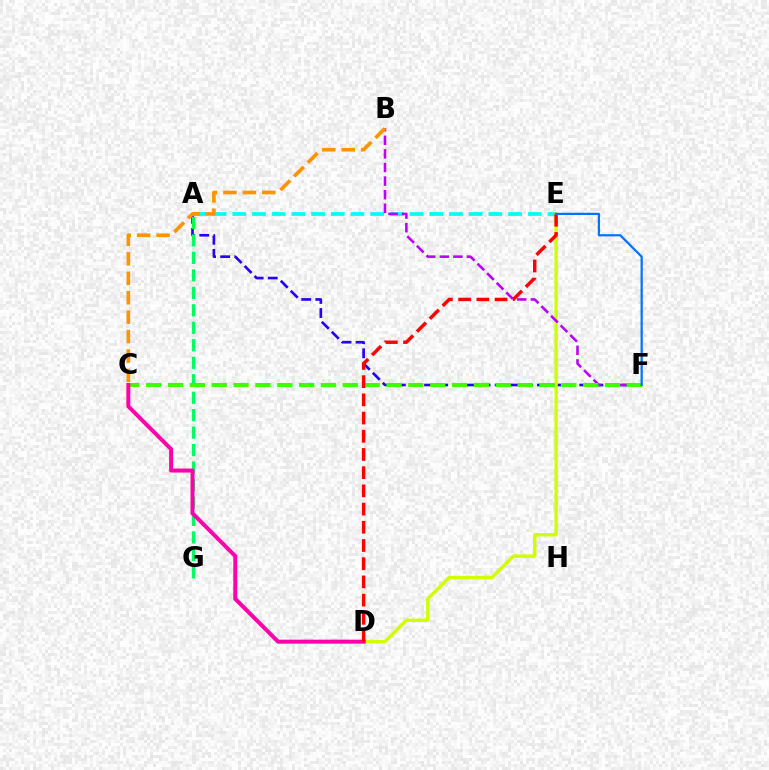{('A', 'F'): [{'color': '#2500ff', 'line_style': 'dashed', 'thickness': 1.92}], ('A', 'E'): [{'color': '#00fff6', 'line_style': 'dashed', 'thickness': 2.68}], ('D', 'E'): [{'color': '#d1ff00', 'line_style': 'solid', 'thickness': 2.45}, {'color': '#ff0000', 'line_style': 'dashed', 'thickness': 2.47}], ('B', 'F'): [{'color': '#b900ff', 'line_style': 'dashed', 'thickness': 1.85}], ('A', 'G'): [{'color': '#00ff5c', 'line_style': 'dashed', 'thickness': 2.37}], ('C', 'F'): [{'color': '#3dff00', 'line_style': 'dashed', 'thickness': 2.97}], ('C', 'D'): [{'color': '#ff00ac', 'line_style': 'solid', 'thickness': 2.87}], ('B', 'C'): [{'color': '#ff9400', 'line_style': 'dashed', 'thickness': 2.64}], ('E', 'F'): [{'color': '#0074ff', 'line_style': 'solid', 'thickness': 1.61}]}